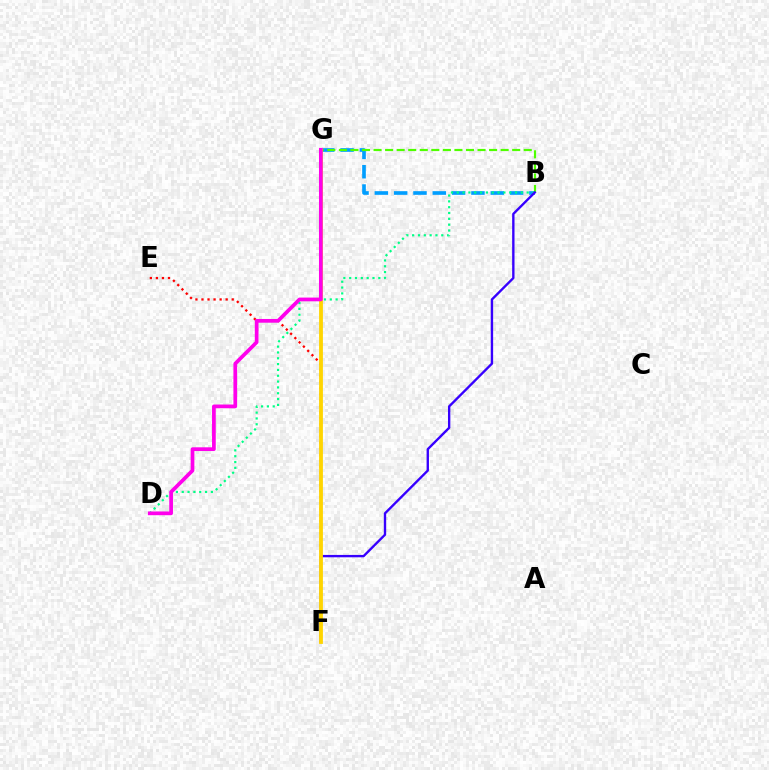{('B', 'G'): [{'color': '#009eff', 'line_style': 'dashed', 'thickness': 2.62}, {'color': '#4fff00', 'line_style': 'dashed', 'thickness': 1.57}], ('B', 'D'): [{'color': '#00ff86', 'line_style': 'dotted', 'thickness': 1.58}], ('E', 'F'): [{'color': '#ff0000', 'line_style': 'dotted', 'thickness': 1.64}], ('B', 'F'): [{'color': '#3700ff', 'line_style': 'solid', 'thickness': 1.7}], ('F', 'G'): [{'color': '#ffd500', 'line_style': 'solid', 'thickness': 2.74}], ('D', 'G'): [{'color': '#ff00ed', 'line_style': 'solid', 'thickness': 2.68}]}